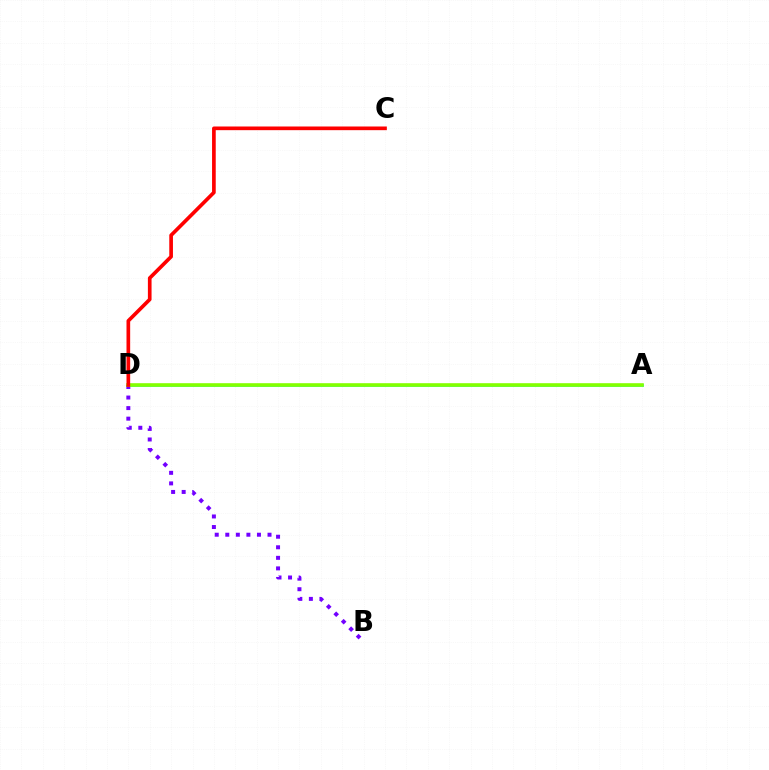{('B', 'D'): [{'color': '#7200ff', 'line_style': 'dotted', 'thickness': 2.87}], ('A', 'D'): [{'color': '#00fff6', 'line_style': 'solid', 'thickness': 1.98}, {'color': '#84ff00', 'line_style': 'solid', 'thickness': 2.6}], ('C', 'D'): [{'color': '#ff0000', 'line_style': 'solid', 'thickness': 2.64}]}